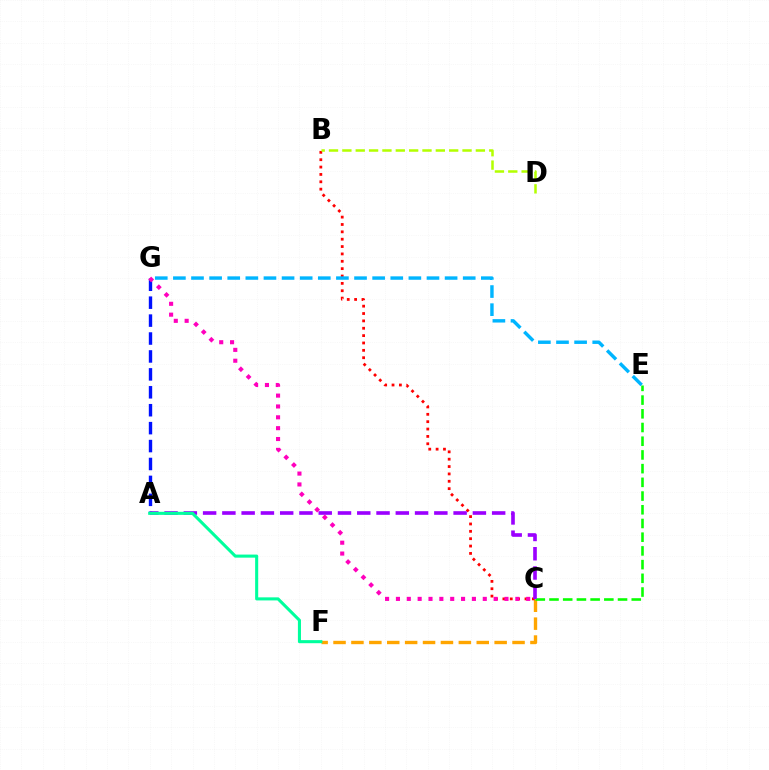{('C', 'F'): [{'color': '#ffa500', 'line_style': 'dashed', 'thickness': 2.43}], ('B', 'C'): [{'color': '#ff0000', 'line_style': 'dotted', 'thickness': 2.0}], ('B', 'D'): [{'color': '#b3ff00', 'line_style': 'dashed', 'thickness': 1.81}], ('E', 'G'): [{'color': '#00b5ff', 'line_style': 'dashed', 'thickness': 2.46}], ('C', 'E'): [{'color': '#08ff00', 'line_style': 'dashed', 'thickness': 1.86}], ('A', 'G'): [{'color': '#0010ff', 'line_style': 'dashed', 'thickness': 2.43}], ('A', 'C'): [{'color': '#9b00ff', 'line_style': 'dashed', 'thickness': 2.62}], ('C', 'G'): [{'color': '#ff00bd', 'line_style': 'dotted', 'thickness': 2.95}], ('A', 'F'): [{'color': '#00ff9d', 'line_style': 'solid', 'thickness': 2.21}]}